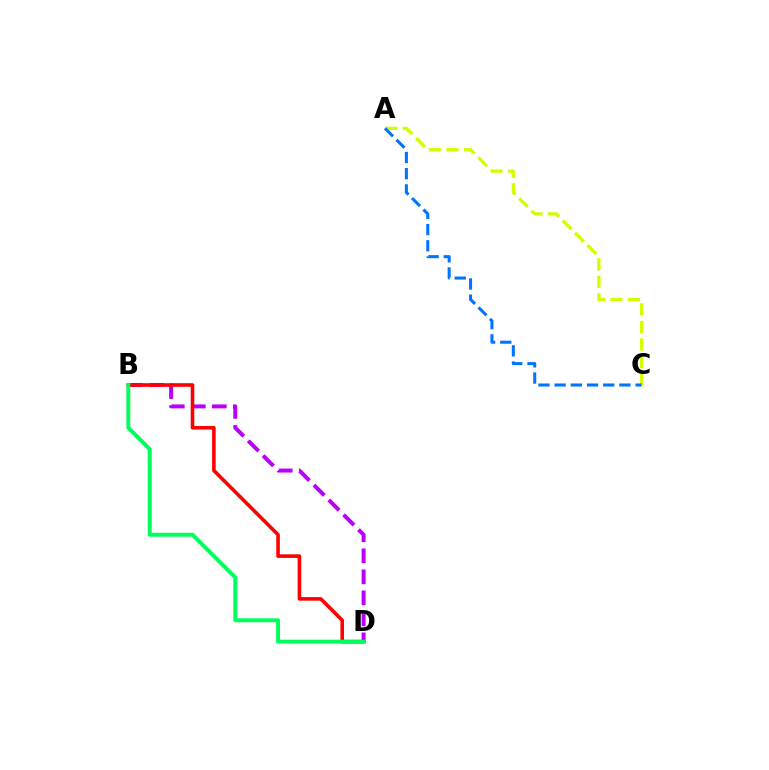{('B', 'D'): [{'color': '#b900ff', 'line_style': 'dashed', 'thickness': 2.85}, {'color': '#ff0000', 'line_style': 'solid', 'thickness': 2.59}, {'color': '#00ff5c', 'line_style': 'solid', 'thickness': 2.84}], ('A', 'C'): [{'color': '#d1ff00', 'line_style': 'dashed', 'thickness': 2.39}, {'color': '#0074ff', 'line_style': 'dashed', 'thickness': 2.2}]}